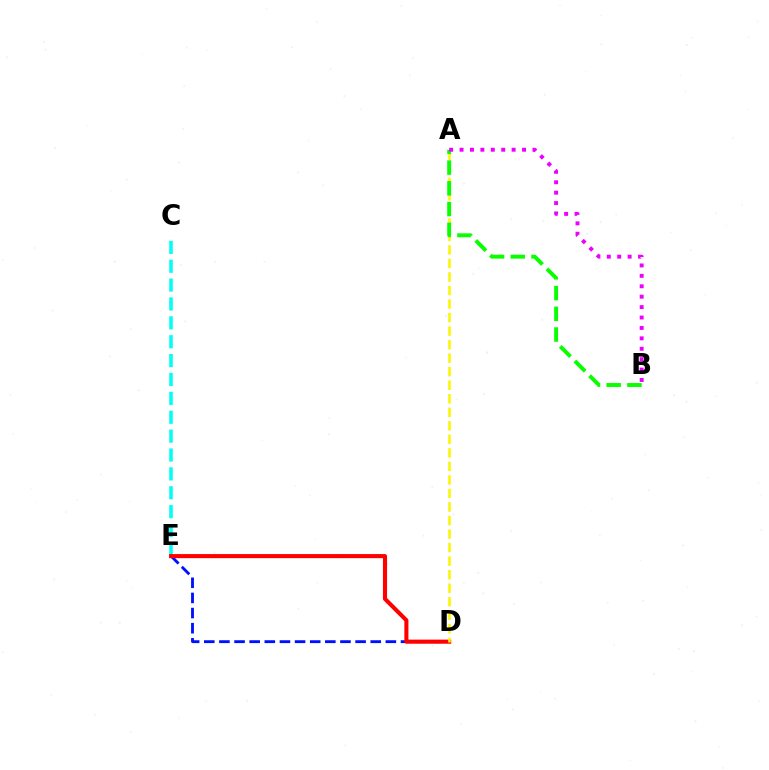{('D', 'E'): [{'color': '#0010ff', 'line_style': 'dashed', 'thickness': 2.06}, {'color': '#ff0000', 'line_style': 'solid', 'thickness': 2.94}], ('C', 'E'): [{'color': '#00fff6', 'line_style': 'dashed', 'thickness': 2.56}], ('A', 'D'): [{'color': '#fcf500', 'line_style': 'dashed', 'thickness': 1.84}], ('A', 'B'): [{'color': '#08ff00', 'line_style': 'dashed', 'thickness': 2.82}, {'color': '#ee00ff', 'line_style': 'dotted', 'thickness': 2.83}]}